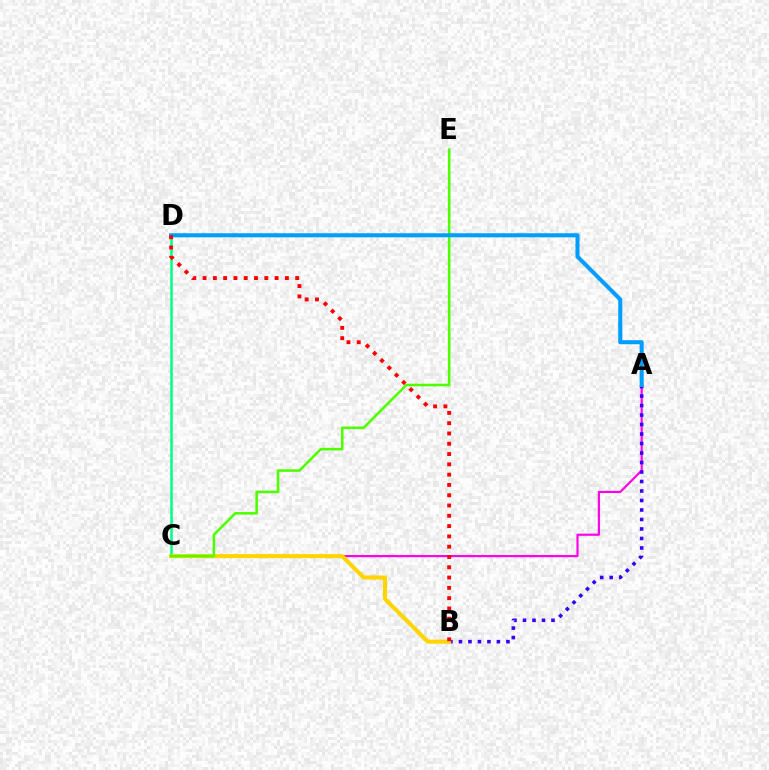{('C', 'D'): [{'color': '#00ff86', 'line_style': 'solid', 'thickness': 1.81}], ('A', 'C'): [{'color': '#ff00ed', 'line_style': 'solid', 'thickness': 1.56}], ('A', 'B'): [{'color': '#3700ff', 'line_style': 'dotted', 'thickness': 2.58}], ('B', 'C'): [{'color': '#ffd500', 'line_style': 'solid', 'thickness': 2.95}], ('C', 'E'): [{'color': '#4fff00', 'line_style': 'solid', 'thickness': 1.86}], ('A', 'D'): [{'color': '#009eff', 'line_style': 'solid', 'thickness': 2.92}], ('B', 'D'): [{'color': '#ff0000', 'line_style': 'dotted', 'thickness': 2.8}]}